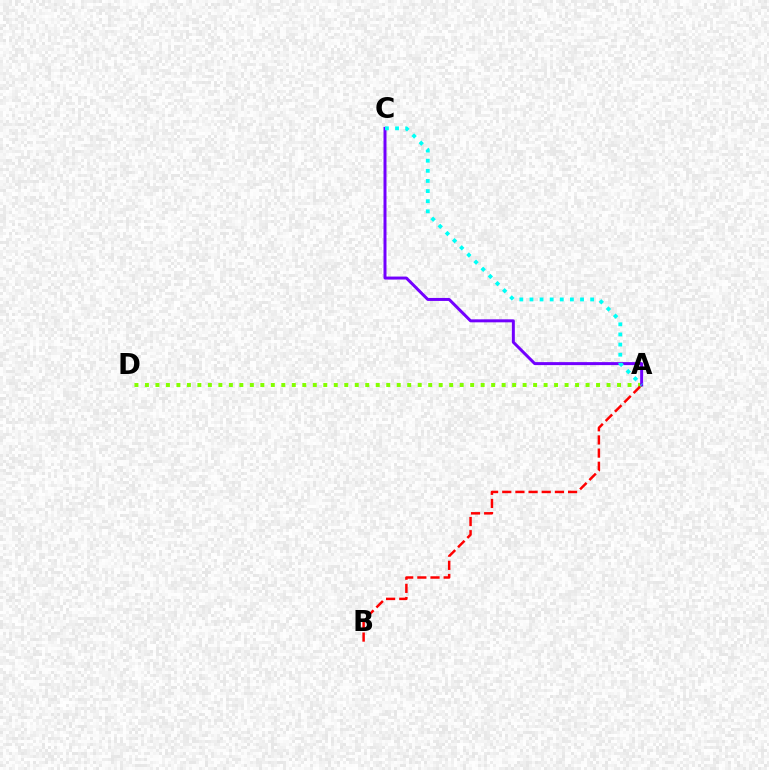{('A', 'D'): [{'color': '#84ff00', 'line_style': 'dotted', 'thickness': 2.85}], ('A', 'C'): [{'color': '#7200ff', 'line_style': 'solid', 'thickness': 2.15}, {'color': '#00fff6', 'line_style': 'dotted', 'thickness': 2.75}], ('A', 'B'): [{'color': '#ff0000', 'line_style': 'dashed', 'thickness': 1.79}]}